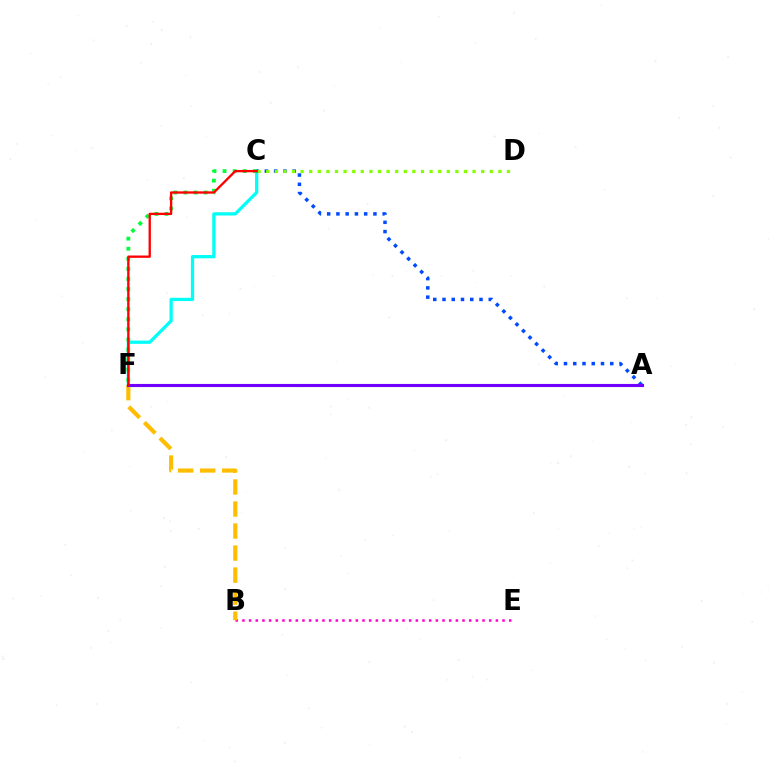{('C', 'F'): [{'color': '#00fff6', 'line_style': 'solid', 'thickness': 2.35}, {'color': '#00ff39', 'line_style': 'dotted', 'thickness': 2.74}, {'color': '#ff0000', 'line_style': 'solid', 'thickness': 1.68}], ('B', 'E'): [{'color': '#ff00cf', 'line_style': 'dotted', 'thickness': 1.81}], ('B', 'F'): [{'color': '#ffbd00', 'line_style': 'dashed', 'thickness': 2.99}], ('A', 'C'): [{'color': '#004bff', 'line_style': 'dotted', 'thickness': 2.51}], ('A', 'F'): [{'color': '#7200ff', 'line_style': 'solid', 'thickness': 2.24}], ('C', 'D'): [{'color': '#84ff00', 'line_style': 'dotted', 'thickness': 2.34}]}